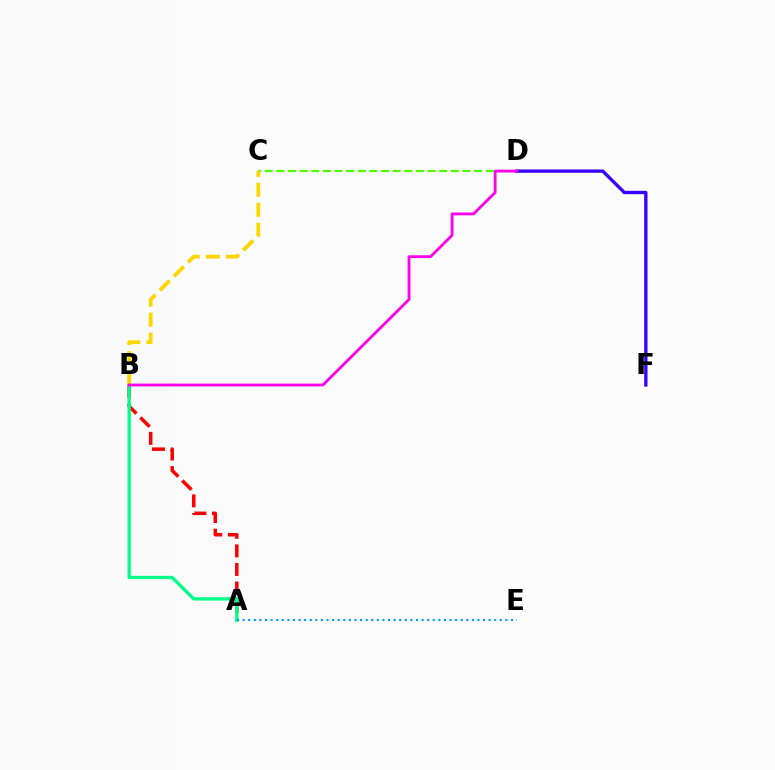{('C', 'D'): [{'color': '#4fff00', 'line_style': 'dashed', 'thickness': 1.58}], ('A', 'B'): [{'color': '#ff0000', 'line_style': 'dashed', 'thickness': 2.53}, {'color': '#00ff86', 'line_style': 'solid', 'thickness': 2.38}], ('A', 'E'): [{'color': '#009eff', 'line_style': 'dotted', 'thickness': 1.52}], ('B', 'C'): [{'color': '#ffd500', 'line_style': 'dashed', 'thickness': 2.71}], ('D', 'F'): [{'color': '#3700ff', 'line_style': 'solid', 'thickness': 2.4}], ('B', 'D'): [{'color': '#ff00ed', 'line_style': 'solid', 'thickness': 2.02}]}